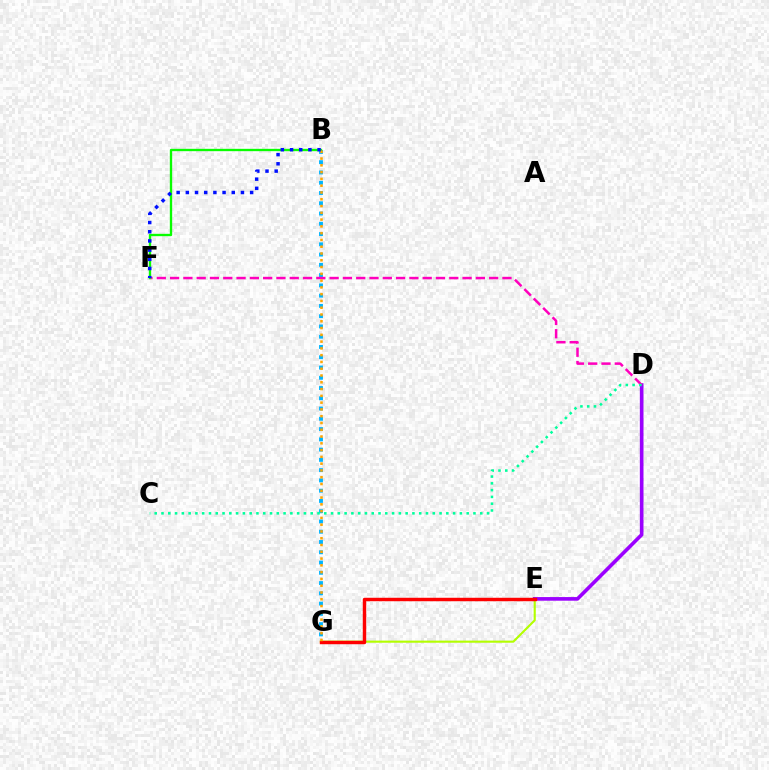{('E', 'G'): [{'color': '#b3ff00', 'line_style': 'solid', 'thickness': 1.53}, {'color': '#ff0000', 'line_style': 'solid', 'thickness': 2.48}], ('D', 'E'): [{'color': '#9b00ff', 'line_style': 'solid', 'thickness': 2.62}], ('B', 'G'): [{'color': '#00b5ff', 'line_style': 'dotted', 'thickness': 2.79}, {'color': '#ffa500', 'line_style': 'dotted', 'thickness': 1.84}], ('D', 'F'): [{'color': '#ff00bd', 'line_style': 'dashed', 'thickness': 1.81}], ('B', 'F'): [{'color': '#08ff00', 'line_style': 'solid', 'thickness': 1.69}, {'color': '#0010ff', 'line_style': 'dotted', 'thickness': 2.5}], ('C', 'D'): [{'color': '#00ff9d', 'line_style': 'dotted', 'thickness': 1.84}]}